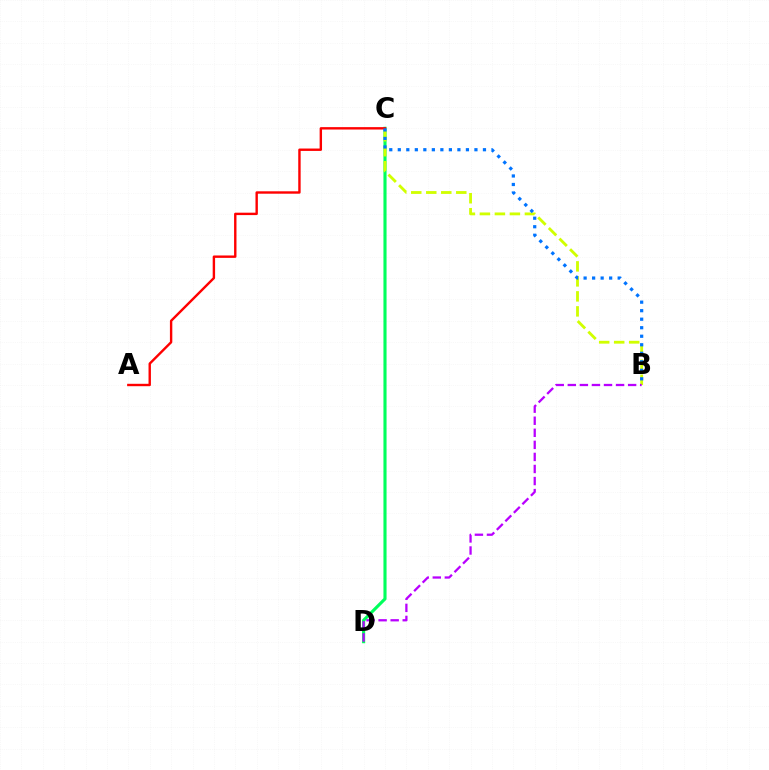{('C', 'D'): [{'color': '#00ff5c', 'line_style': 'solid', 'thickness': 2.25}], ('A', 'C'): [{'color': '#ff0000', 'line_style': 'solid', 'thickness': 1.73}], ('B', 'C'): [{'color': '#d1ff00', 'line_style': 'dashed', 'thickness': 2.04}, {'color': '#0074ff', 'line_style': 'dotted', 'thickness': 2.31}], ('B', 'D'): [{'color': '#b900ff', 'line_style': 'dashed', 'thickness': 1.64}]}